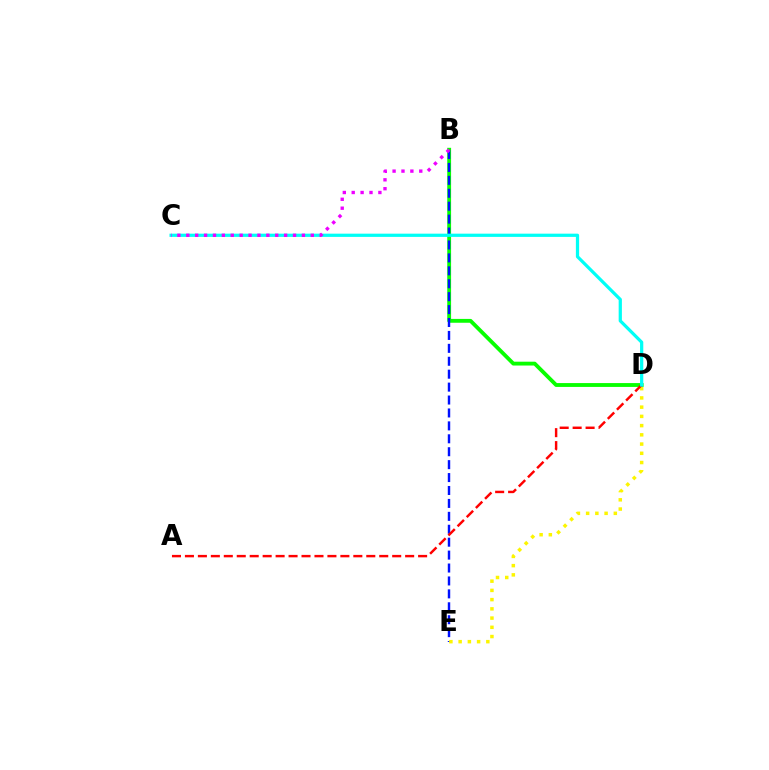{('B', 'D'): [{'color': '#08ff00', 'line_style': 'solid', 'thickness': 2.77}], ('B', 'E'): [{'color': '#0010ff', 'line_style': 'dashed', 'thickness': 1.76}], ('D', 'E'): [{'color': '#fcf500', 'line_style': 'dotted', 'thickness': 2.51}], ('A', 'D'): [{'color': '#ff0000', 'line_style': 'dashed', 'thickness': 1.76}], ('C', 'D'): [{'color': '#00fff6', 'line_style': 'solid', 'thickness': 2.33}], ('B', 'C'): [{'color': '#ee00ff', 'line_style': 'dotted', 'thickness': 2.42}]}